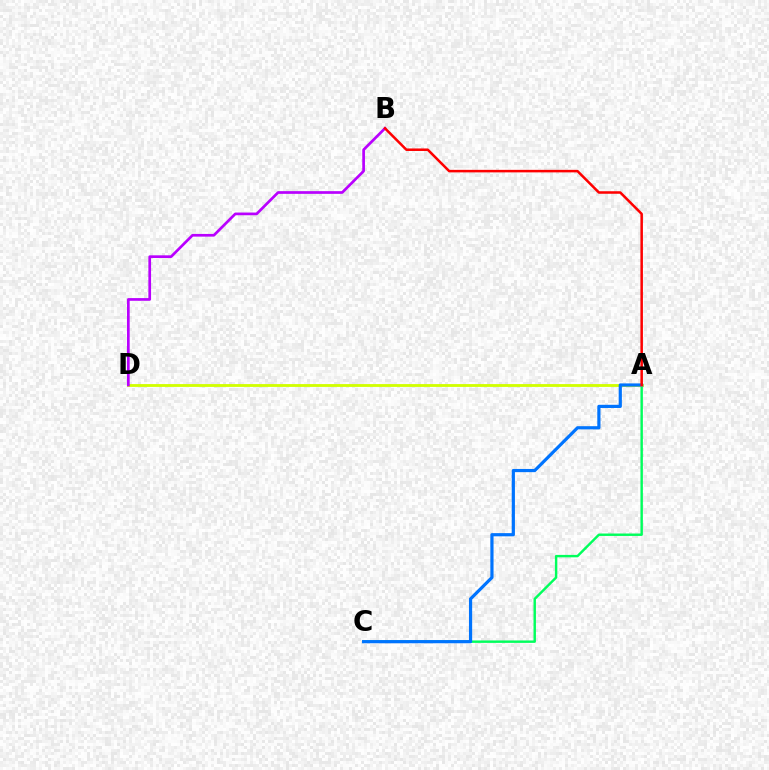{('A', 'C'): [{'color': '#00ff5c', 'line_style': 'solid', 'thickness': 1.75}, {'color': '#0074ff', 'line_style': 'solid', 'thickness': 2.3}], ('A', 'D'): [{'color': '#d1ff00', 'line_style': 'solid', 'thickness': 2.04}], ('B', 'D'): [{'color': '#b900ff', 'line_style': 'solid', 'thickness': 1.94}], ('A', 'B'): [{'color': '#ff0000', 'line_style': 'solid', 'thickness': 1.81}]}